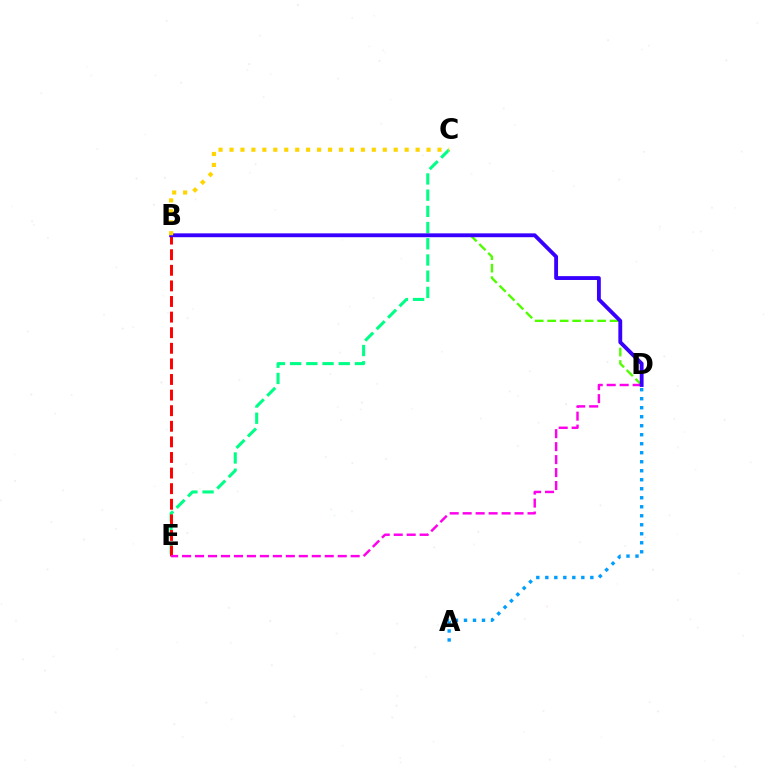{('C', 'E'): [{'color': '#00ff86', 'line_style': 'dashed', 'thickness': 2.2}], ('B', 'D'): [{'color': '#4fff00', 'line_style': 'dashed', 'thickness': 1.7}, {'color': '#3700ff', 'line_style': 'solid', 'thickness': 2.77}], ('B', 'E'): [{'color': '#ff0000', 'line_style': 'dashed', 'thickness': 2.12}], ('D', 'E'): [{'color': '#ff00ed', 'line_style': 'dashed', 'thickness': 1.76}], ('A', 'D'): [{'color': '#009eff', 'line_style': 'dotted', 'thickness': 2.45}], ('B', 'C'): [{'color': '#ffd500', 'line_style': 'dotted', 'thickness': 2.97}]}